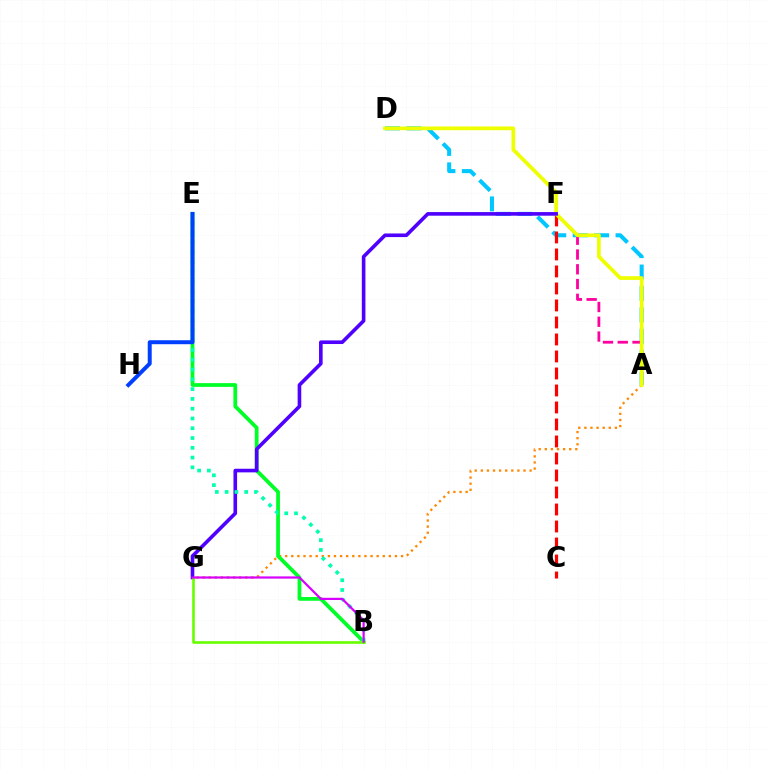{('A', 'D'): [{'color': '#00c7ff', 'line_style': 'dashed', 'thickness': 2.91}, {'color': '#eeff00', 'line_style': 'solid', 'thickness': 2.68}], ('C', 'F'): [{'color': '#ff0000', 'line_style': 'dashed', 'thickness': 2.31}], ('A', 'F'): [{'color': '#ff00a0', 'line_style': 'dashed', 'thickness': 2.01}], ('A', 'G'): [{'color': '#ff8800', 'line_style': 'dotted', 'thickness': 1.66}], ('B', 'E'): [{'color': '#00ff27', 'line_style': 'solid', 'thickness': 2.71}, {'color': '#00ffaf', 'line_style': 'dotted', 'thickness': 2.66}], ('F', 'G'): [{'color': '#4f00ff', 'line_style': 'solid', 'thickness': 2.6}], ('E', 'H'): [{'color': '#003fff', 'line_style': 'solid', 'thickness': 2.86}], ('B', 'G'): [{'color': '#66ff00', 'line_style': 'solid', 'thickness': 1.89}, {'color': '#d600ff', 'line_style': 'solid', 'thickness': 1.59}]}